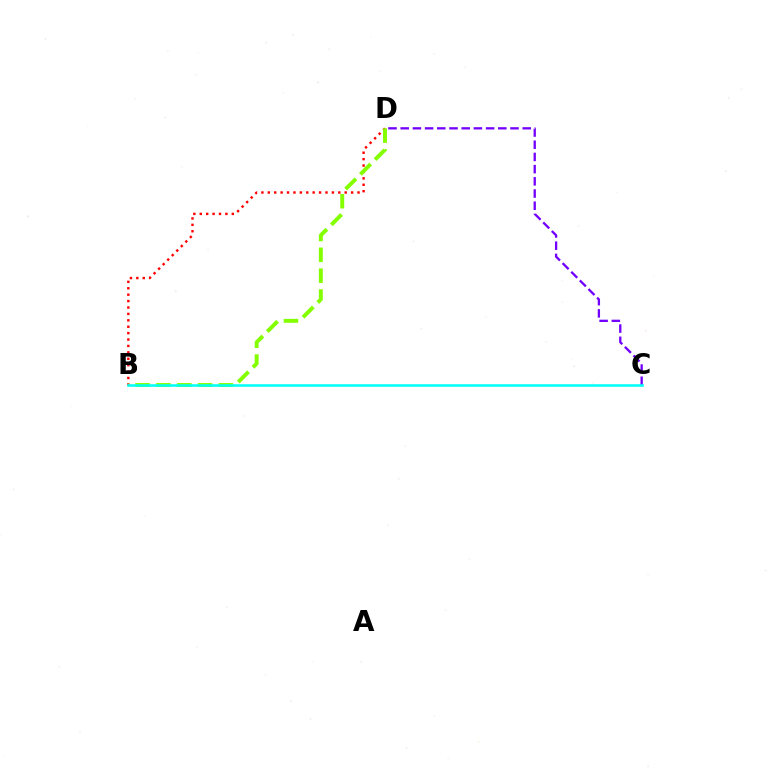{('C', 'D'): [{'color': '#7200ff', 'line_style': 'dashed', 'thickness': 1.66}], ('B', 'D'): [{'color': '#ff0000', 'line_style': 'dotted', 'thickness': 1.74}, {'color': '#84ff00', 'line_style': 'dashed', 'thickness': 2.83}], ('B', 'C'): [{'color': '#00fff6', 'line_style': 'solid', 'thickness': 1.83}]}